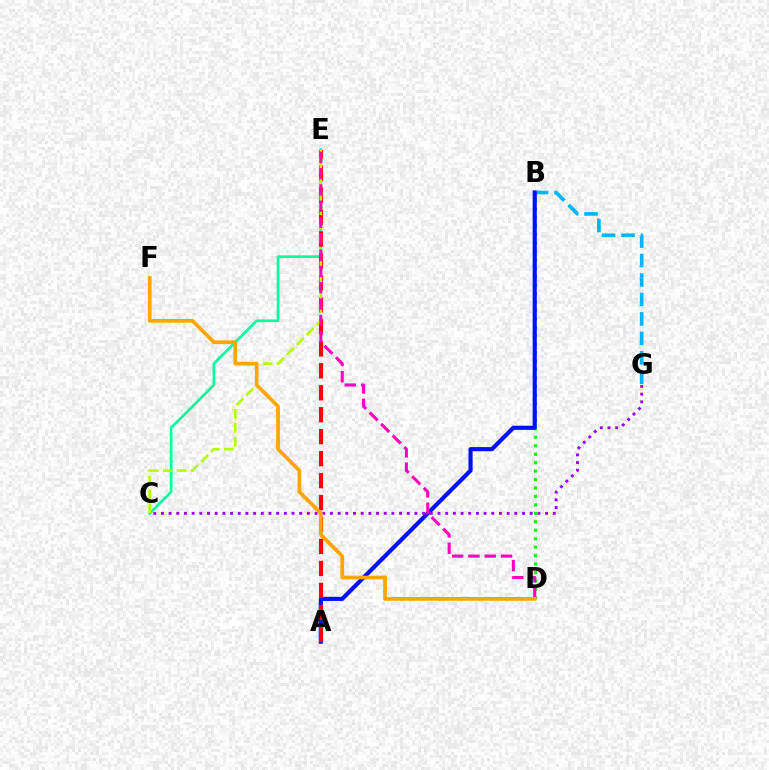{('B', 'D'): [{'color': '#08ff00', 'line_style': 'dotted', 'thickness': 2.3}], ('B', 'G'): [{'color': '#00b5ff', 'line_style': 'dashed', 'thickness': 2.64}], ('A', 'B'): [{'color': '#0010ff', 'line_style': 'solid', 'thickness': 2.99}], ('C', 'E'): [{'color': '#00ff9d', 'line_style': 'solid', 'thickness': 1.94}, {'color': '#b3ff00', 'line_style': 'dashed', 'thickness': 1.9}], ('A', 'E'): [{'color': '#ff0000', 'line_style': 'dashed', 'thickness': 2.98}], ('C', 'G'): [{'color': '#9b00ff', 'line_style': 'dotted', 'thickness': 2.09}], ('D', 'E'): [{'color': '#ff00bd', 'line_style': 'dashed', 'thickness': 2.22}], ('D', 'F'): [{'color': '#ffa500', 'line_style': 'solid', 'thickness': 2.67}]}